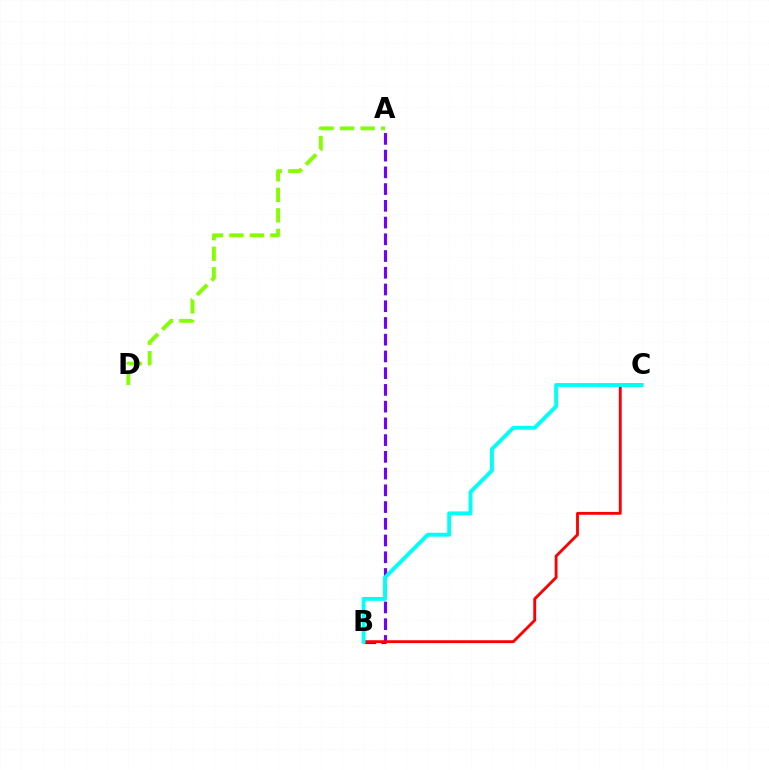{('A', 'B'): [{'color': '#7200ff', 'line_style': 'dashed', 'thickness': 2.27}], ('B', 'C'): [{'color': '#ff0000', 'line_style': 'solid', 'thickness': 2.05}, {'color': '#00fff6', 'line_style': 'solid', 'thickness': 2.79}], ('A', 'D'): [{'color': '#84ff00', 'line_style': 'dashed', 'thickness': 2.79}]}